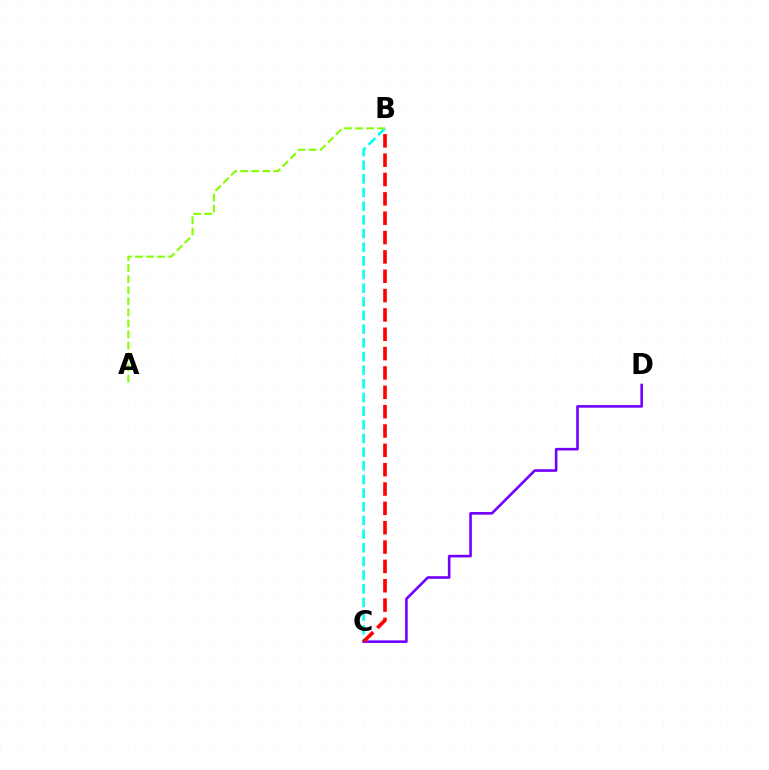{('B', 'C'): [{'color': '#00fff6', 'line_style': 'dashed', 'thickness': 1.86}, {'color': '#ff0000', 'line_style': 'dashed', 'thickness': 2.63}], ('C', 'D'): [{'color': '#7200ff', 'line_style': 'solid', 'thickness': 1.88}], ('A', 'B'): [{'color': '#84ff00', 'line_style': 'dashed', 'thickness': 1.5}]}